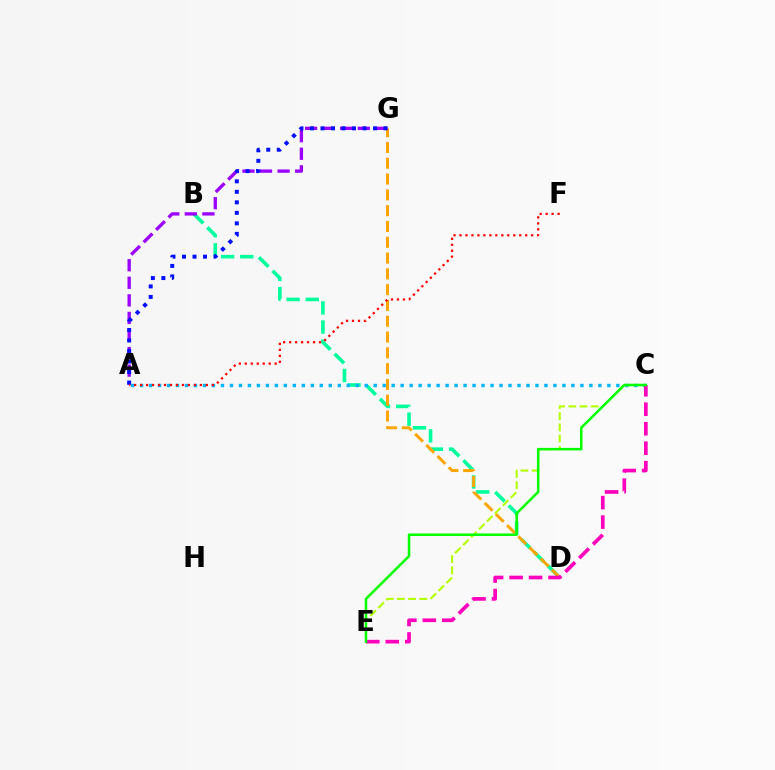{('B', 'D'): [{'color': '#00ff9d', 'line_style': 'dashed', 'thickness': 2.6}], ('A', 'C'): [{'color': '#00b5ff', 'line_style': 'dotted', 'thickness': 2.44}], ('D', 'G'): [{'color': '#ffa500', 'line_style': 'dashed', 'thickness': 2.15}], ('A', 'G'): [{'color': '#9b00ff', 'line_style': 'dashed', 'thickness': 2.39}, {'color': '#0010ff', 'line_style': 'dotted', 'thickness': 2.85}], ('C', 'E'): [{'color': '#b3ff00', 'line_style': 'dashed', 'thickness': 1.52}, {'color': '#ff00bd', 'line_style': 'dashed', 'thickness': 2.65}, {'color': '#08ff00', 'line_style': 'solid', 'thickness': 1.83}], ('A', 'F'): [{'color': '#ff0000', 'line_style': 'dotted', 'thickness': 1.62}]}